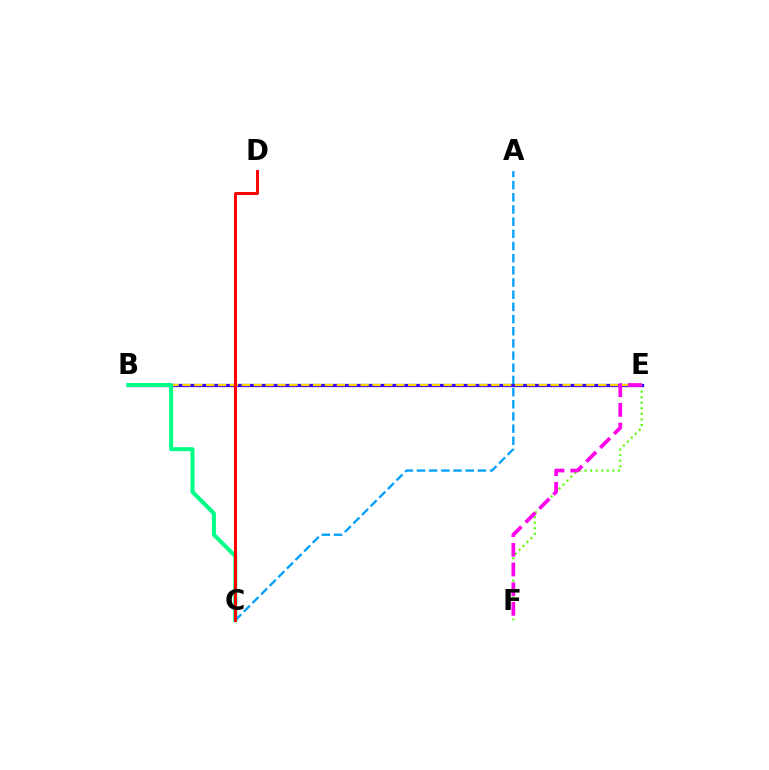{('E', 'F'): [{'color': '#4fff00', 'line_style': 'dotted', 'thickness': 1.51}, {'color': '#ff00ed', 'line_style': 'dashed', 'thickness': 2.67}], ('B', 'E'): [{'color': '#3700ff', 'line_style': 'solid', 'thickness': 2.35}, {'color': '#ffd500', 'line_style': 'dashed', 'thickness': 1.61}], ('B', 'C'): [{'color': '#00ff86', 'line_style': 'solid', 'thickness': 2.88}], ('A', 'C'): [{'color': '#009eff', 'line_style': 'dashed', 'thickness': 1.65}], ('C', 'D'): [{'color': '#ff0000', 'line_style': 'solid', 'thickness': 2.13}]}